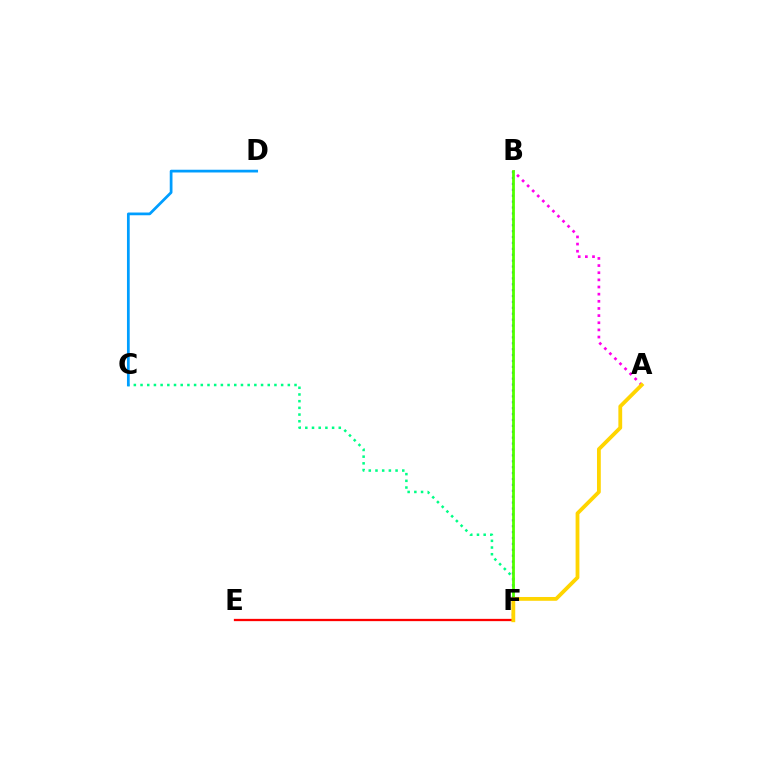{('E', 'F'): [{'color': '#ff0000', 'line_style': 'solid', 'thickness': 1.64}], ('B', 'F'): [{'color': '#3700ff', 'line_style': 'dotted', 'thickness': 1.6}, {'color': '#4fff00', 'line_style': 'solid', 'thickness': 2.0}], ('C', 'F'): [{'color': '#00ff86', 'line_style': 'dotted', 'thickness': 1.82}], ('A', 'B'): [{'color': '#ff00ed', 'line_style': 'dotted', 'thickness': 1.94}], ('C', 'D'): [{'color': '#009eff', 'line_style': 'solid', 'thickness': 1.97}], ('A', 'F'): [{'color': '#ffd500', 'line_style': 'solid', 'thickness': 2.74}]}